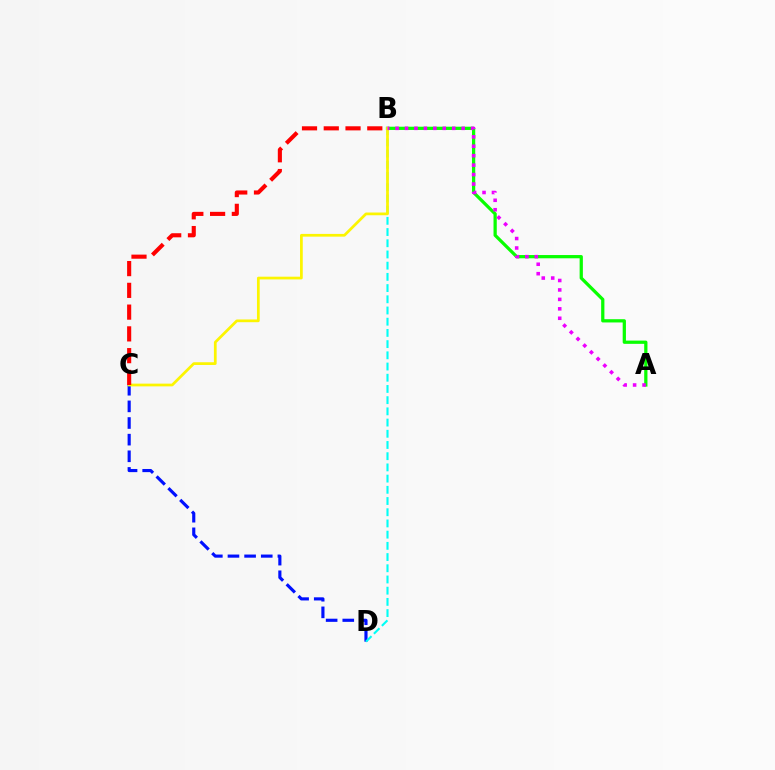{('C', 'D'): [{'color': '#0010ff', 'line_style': 'dashed', 'thickness': 2.26}], ('B', 'D'): [{'color': '#00fff6', 'line_style': 'dashed', 'thickness': 1.52}], ('A', 'B'): [{'color': '#08ff00', 'line_style': 'solid', 'thickness': 2.34}, {'color': '#ee00ff', 'line_style': 'dotted', 'thickness': 2.57}], ('B', 'C'): [{'color': '#fcf500', 'line_style': 'solid', 'thickness': 1.97}, {'color': '#ff0000', 'line_style': 'dashed', 'thickness': 2.96}]}